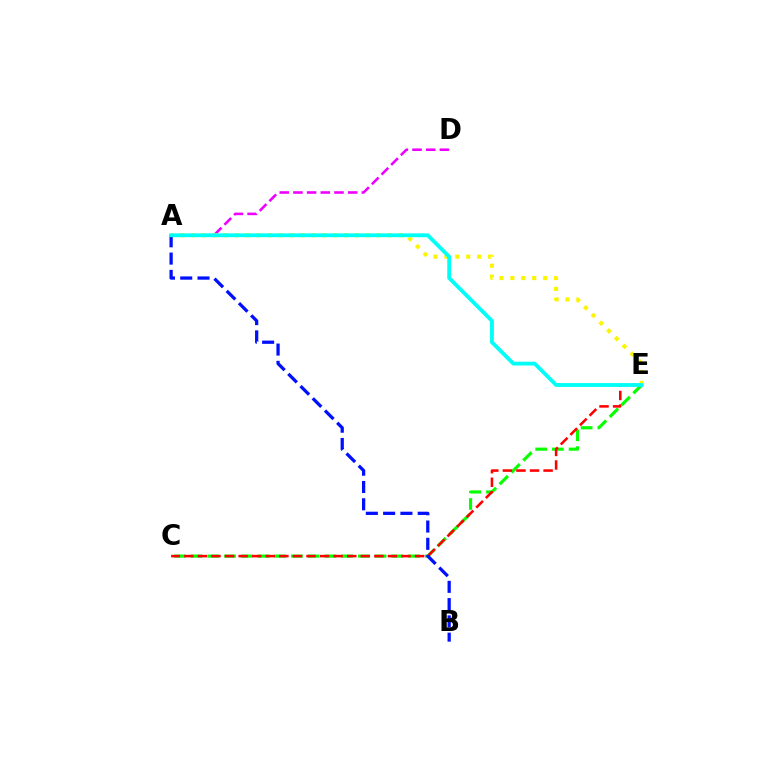{('C', 'E'): [{'color': '#08ff00', 'line_style': 'dashed', 'thickness': 2.27}, {'color': '#ff0000', 'line_style': 'dashed', 'thickness': 1.84}], ('A', 'D'): [{'color': '#ee00ff', 'line_style': 'dashed', 'thickness': 1.86}], ('A', 'E'): [{'color': '#fcf500', 'line_style': 'dotted', 'thickness': 2.97}, {'color': '#00fff6', 'line_style': 'solid', 'thickness': 2.75}], ('A', 'B'): [{'color': '#0010ff', 'line_style': 'dashed', 'thickness': 2.35}]}